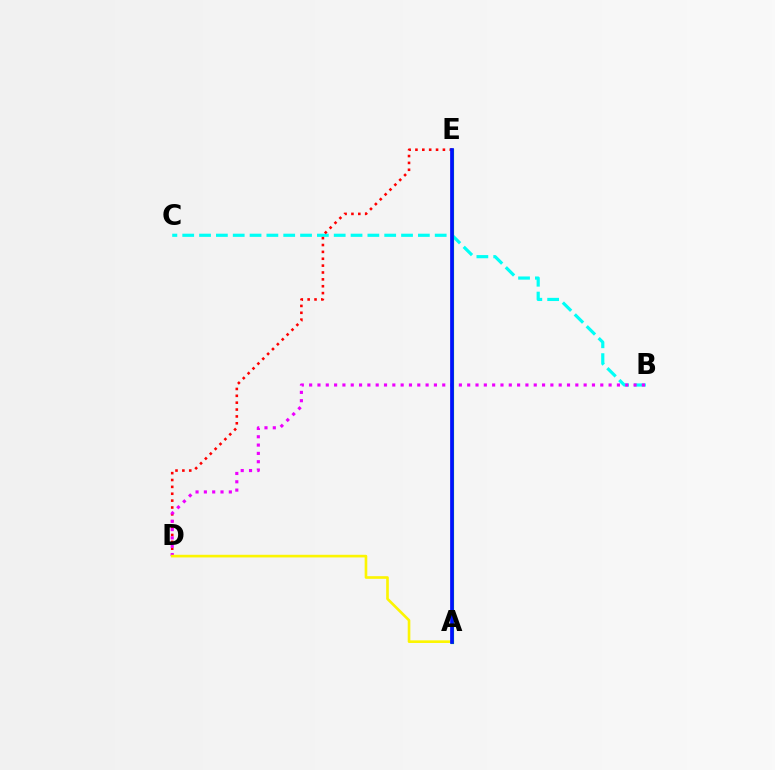{('B', 'C'): [{'color': '#00fff6', 'line_style': 'dashed', 'thickness': 2.29}], ('D', 'E'): [{'color': '#ff0000', 'line_style': 'dotted', 'thickness': 1.87}], ('B', 'D'): [{'color': '#ee00ff', 'line_style': 'dotted', 'thickness': 2.26}], ('A', 'D'): [{'color': '#fcf500', 'line_style': 'solid', 'thickness': 1.9}], ('A', 'E'): [{'color': '#08ff00', 'line_style': 'solid', 'thickness': 2.29}, {'color': '#0010ff', 'line_style': 'solid', 'thickness': 2.68}]}